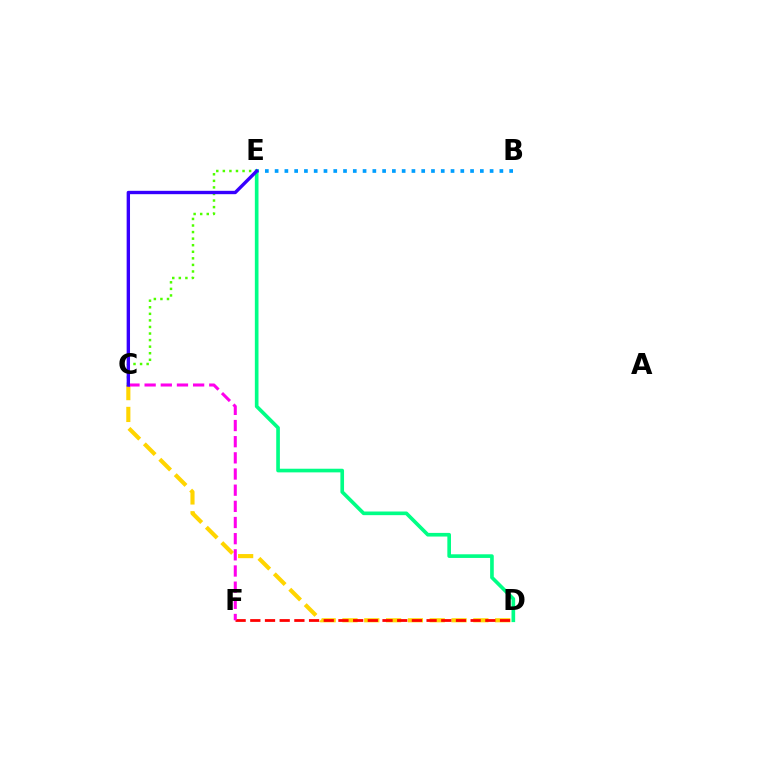{('C', 'D'): [{'color': '#ffd500', 'line_style': 'dashed', 'thickness': 2.96}], ('C', 'E'): [{'color': '#4fff00', 'line_style': 'dotted', 'thickness': 1.78}, {'color': '#3700ff', 'line_style': 'solid', 'thickness': 2.42}], ('D', 'F'): [{'color': '#ff0000', 'line_style': 'dashed', 'thickness': 2.0}], ('B', 'E'): [{'color': '#009eff', 'line_style': 'dotted', 'thickness': 2.66}], ('C', 'F'): [{'color': '#ff00ed', 'line_style': 'dashed', 'thickness': 2.2}], ('D', 'E'): [{'color': '#00ff86', 'line_style': 'solid', 'thickness': 2.63}]}